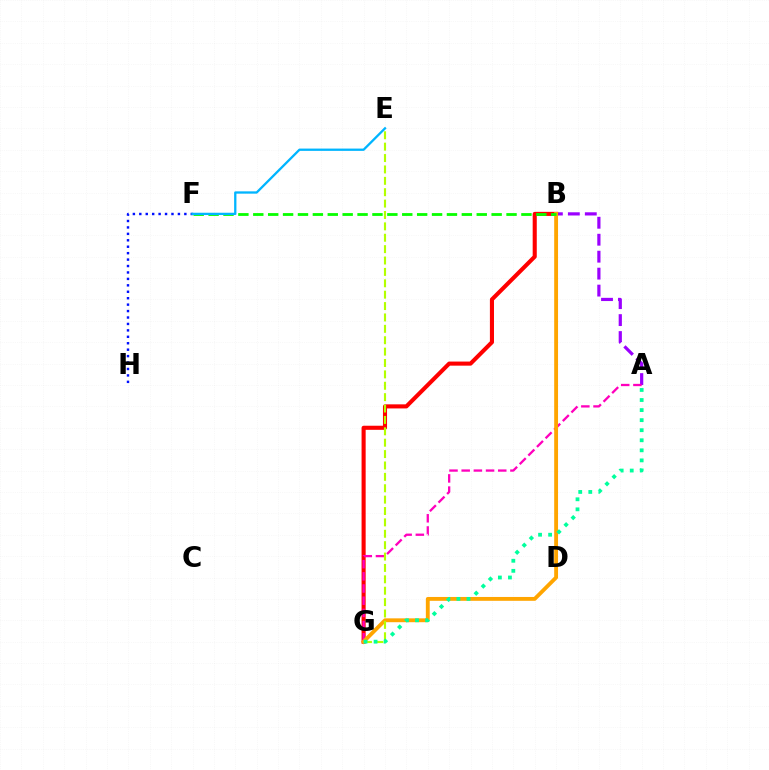{('F', 'H'): [{'color': '#0010ff', 'line_style': 'dotted', 'thickness': 1.75}], ('A', 'B'): [{'color': '#9b00ff', 'line_style': 'dashed', 'thickness': 2.3}], ('B', 'G'): [{'color': '#ff0000', 'line_style': 'solid', 'thickness': 2.94}, {'color': '#ffa500', 'line_style': 'solid', 'thickness': 2.77}], ('A', 'G'): [{'color': '#ff00bd', 'line_style': 'dashed', 'thickness': 1.66}, {'color': '#00ff9d', 'line_style': 'dotted', 'thickness': 2.73}], ('B', 'F'): [{'color': '#08ff00', 'line_style': 'dashed', 'thickness': 2.02}], ('E', 'G'): [{'color': '#b3ff00', 'line_style': 'dashed', 'thickness': 1.55}], ('E', 'F'): [{'color': '#00b5ff', 'line_style': 'solid', 'thickness': 1.65}]}